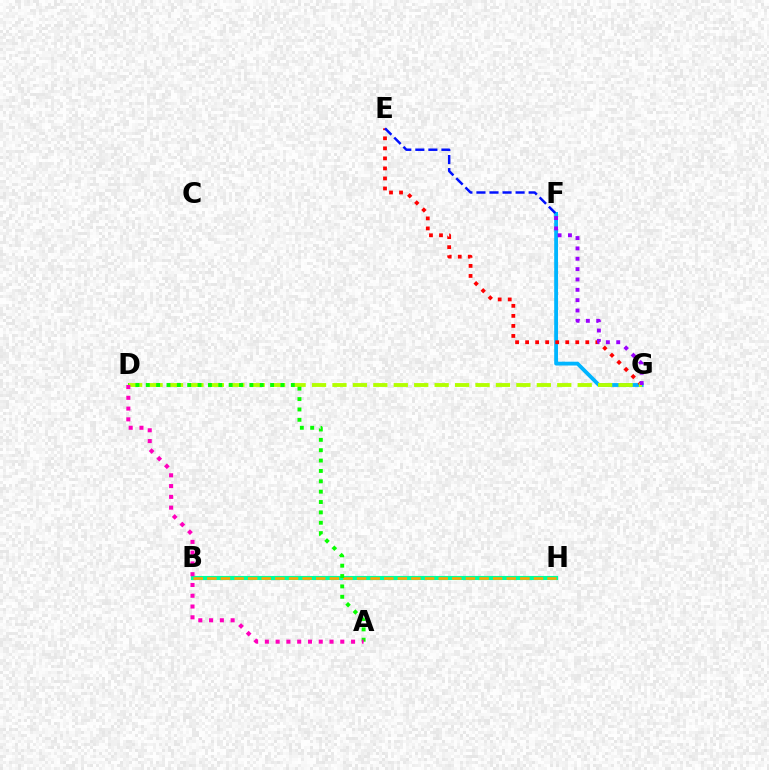{('F', 'G'): [{'color': '#00b5ff', 'line_style': 'solid', 'thickness': 2.76}, {'color': '#9b00ff', 'line_style': 'dotted', 'thickness': 2.81}], ('B', 'H'): [{'color': '#00ff9d', 'line_style': 'solid', 'thickness': 2.96}, {'color': '#ffa500', 'line_style': 'dashed', 'thickness': 1.85}], ('E', 'G'): [{'color': '#ff0000', 'line_style': 'dotted', 'thickness': 2.72}], ('D', 'G'): [{'color': '#b3ff00', 'line_style': 'dashed', 'thickness': 2.78}], ('E', 'F'): [{'color': '#0010ff', 'line_style': 'dashed', 'thickness': 1.77}], ('A', 'D'): [{'color': '#08ff00', 'line_style': 'dotted', 'thickness': 2.81}, {'color': '#ff00bd', 'line_style': 'dotted', 'thickness': 2.93}]}